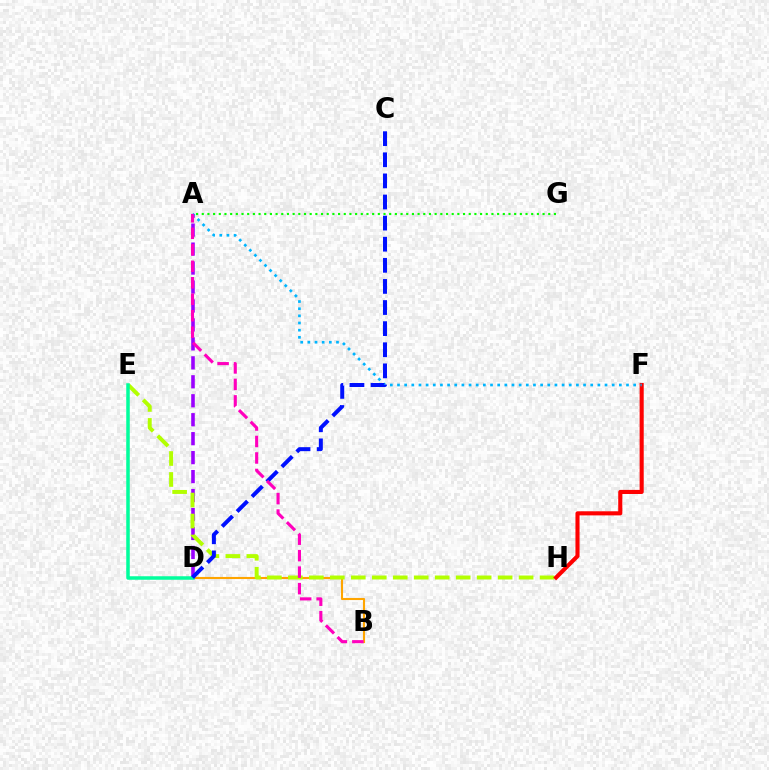{('A', 'G'): [{'color': '#08ff00', 'line_style': 'dotted', 'thickness': 1.54}], ('B', 'D'): [{'color': '#ffa500', 'line_style': 'solid', 'thickness': 1.52}], ('A', 'D'): [{'color': '#9b00ff', 'line_style': 'dashed', 'thickness': 2.58}], ('E', 'H'): [{'color': '#b3ff00', 'line_style': 'dashed', 'thickness': 2.85}], ('F', 'H'): [{'color': '#ff0000', 'line_style': 'solid', 'thickness': 2.95}], ('A', 'F'): [{'color': '#00b5ff', 'line_style': 'dotted', 'thickness': 1.94}], ('D', 'E'): [{'color': '#00ff9d', 'line_style': 'solid', 'thickness': 2.53}], ('C', 'D'): [{'color': '#0010ff', 'line_style': 'dashed', 'thickness': 2.87}], ('A', 'B'): [{'color': '#ff00bd', 'line_style': 'dashed', 'thickness': 2.24}]}